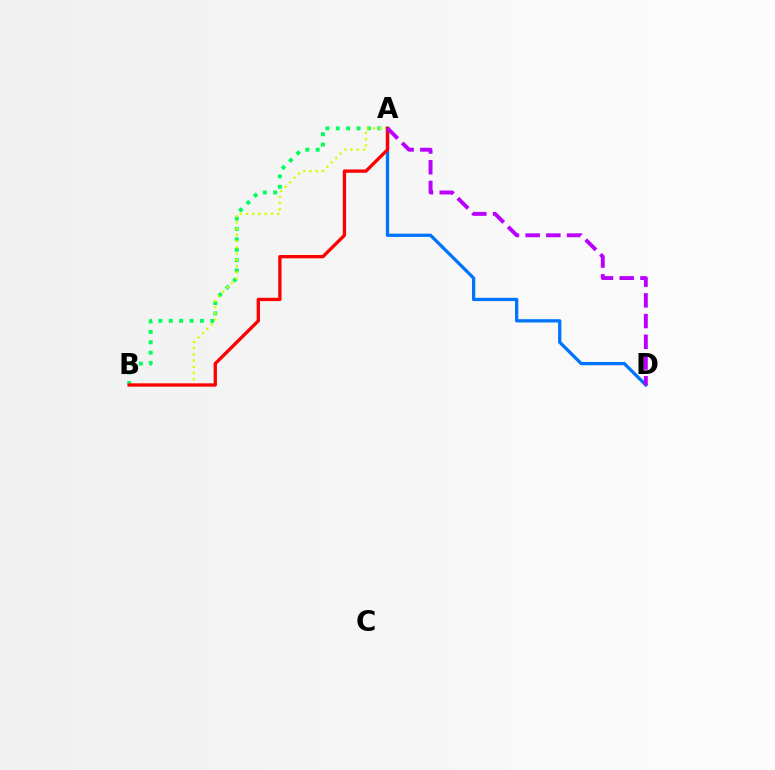{('A', 'B'): [{'color': '#00ff5c', 'line_style': 'dotted', 'thickness': 2.82}, {'color': '#d1ff00', 'line_style': 'dotted', 'thickness': 1.7}, {'color': '#ff0000', 'line_style': 'solid', 'thickness': 2.39}], ('A', 'D'): [{'color': '#0074ff', 'line_style': 'solid', 'thickness': 2.36}, {'color': '#b900ff', 'line_style': 'dashed', 'thickness': 2.81}]}